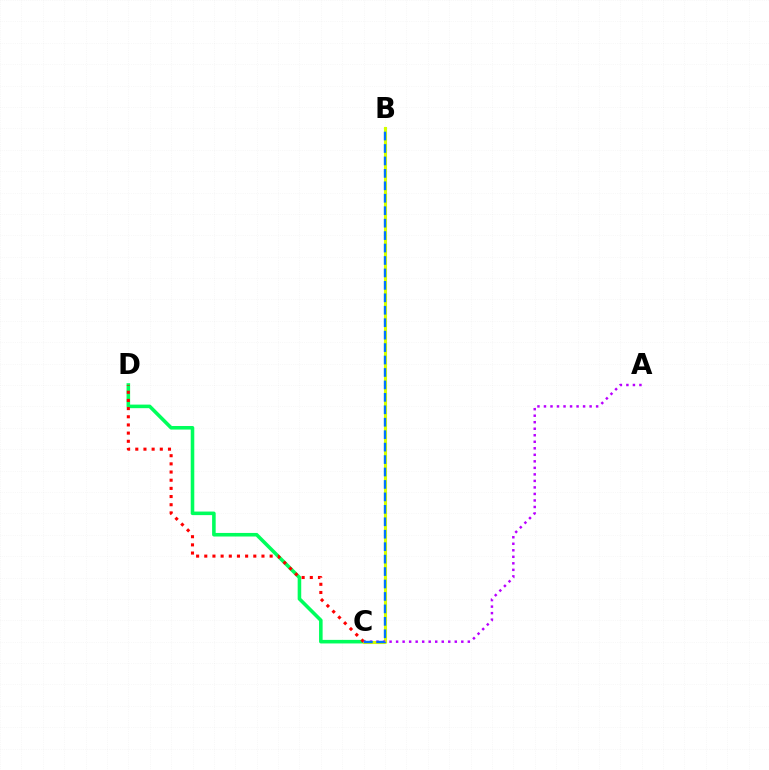{('C', 'D'): [{'color': '#00ff5c', 'line_style': 'solid', 'thickness': 2.57}, {'color': '#ff0000', 'line_style': 'dotted', 'thickness': 2.22}], ('B', 'C'): [{'color': '#d1ff00', 'line_style': 'solid', 'thickness': 2.23}, {'color': '#0074ff', 'line_style': 'dashed', 'thickness': 1.69}], ('A', 'C'): [{'color': '#b900ff', 'line_style': 'dotted', 'thickness': 1.77}]}